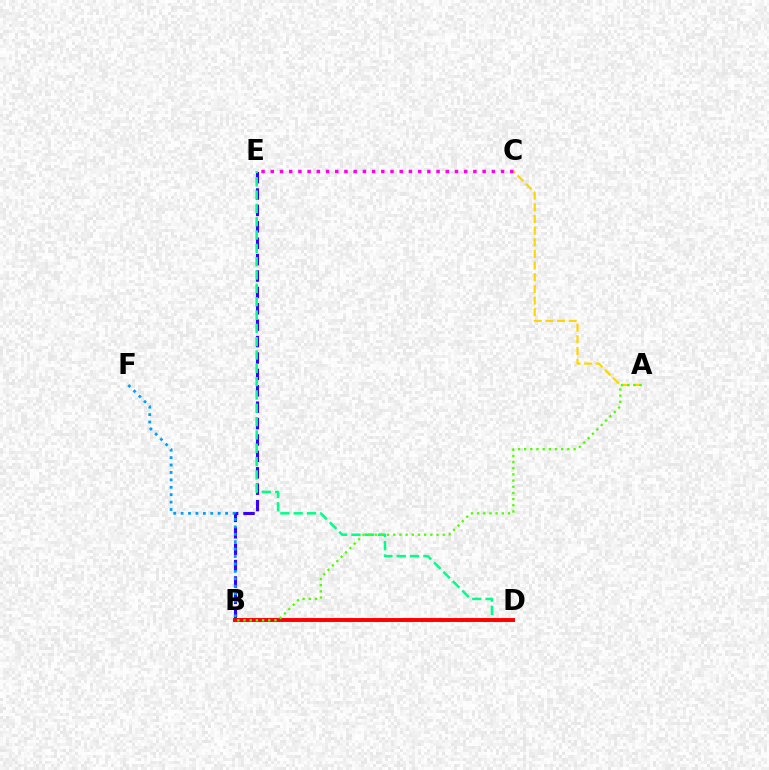{('A', 'C'): [{'color': '#ffd500', 'line_style': 'dashed', 'thickness': 1.58}], ('B', 'E'): [{'color': '#3700ff', 'line_style': 'dashed', 'thickness': 2.23}], ('C', 'E'): [{'color': '#ff00ed', 'line_style': 'dotted', 'thickness': 2.5}], ('D', 'E'): [{'color': '#00ff86', 'line_style': 'dashed', 'thickness': 1.81}], ('B', 'F'): [{'color': '#009eff', 'line_style': 'dotted', 'thickness': 2.01}], ('B', 'D'): [{'color': '#ff0000', 'line_style': 'solid', 'thickness': 2.83}], ('A', 'B'): [{'color': '#4fff00', 'line_style': 'dotted', 'thickness': 1.68}]}